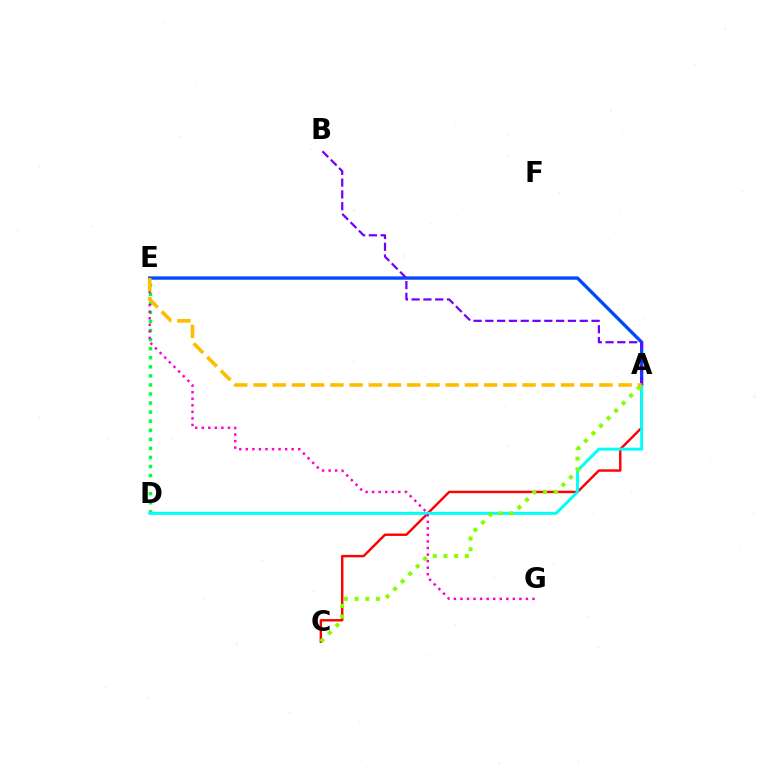{('D', 'E'): [{'color': '#00ff39', 'line_style': 'dotted', 'thickness': 2.46}], ('A', 'E'): [{'color': '#004bff', 'line_style': 'solid', 'thickness': 2.41}, {'color': '#ffbd00', 'line_style': 'dashed', 'thickness': 2.61}], ('A', 'C'): [{'color': '#ff0000', 'line_style': 'solid', 'thickness': 1.74}, {'color': '#84ff00', 'line_style': 'dotted', 'thickness': 2.9}], ('A', 'D'): [{'color': '#00fff6', 'line_style': 'solid', 'thickness': 2.12}], ('E', 'G'): [{'color': '#ff00cf', 'line_style': 'dotted', 'thickness': 1.78}], ('A', 'B'): [{'color': '#7200ff', 'line_style': 'dashed', 'thickness': 1.6}]}